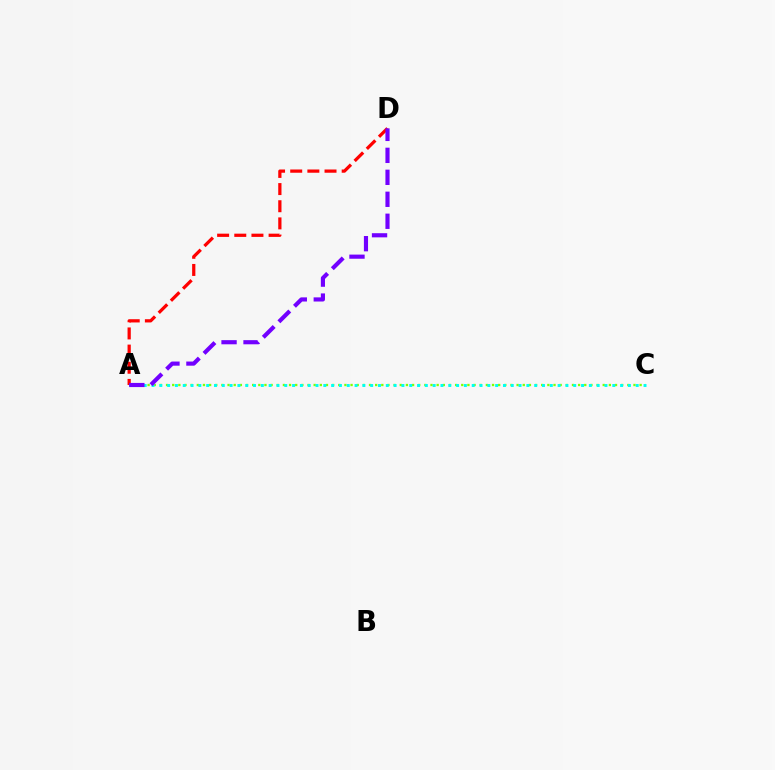{('A', 'C'): [{'color': '#84ff00', 'line_style': 'dotted', 'thickness': 1.67}, {'color': '#00fff6', 'line_style': 'dotted', 'thickness': 2.12}], ('A', 'D'): [{'color': '#ff0000', 'line_style': 'dashed', 'thickness': 2.33}, {'color': '#7200ff', 'line_style': 'dashed', 'thickness': 2.98}]}